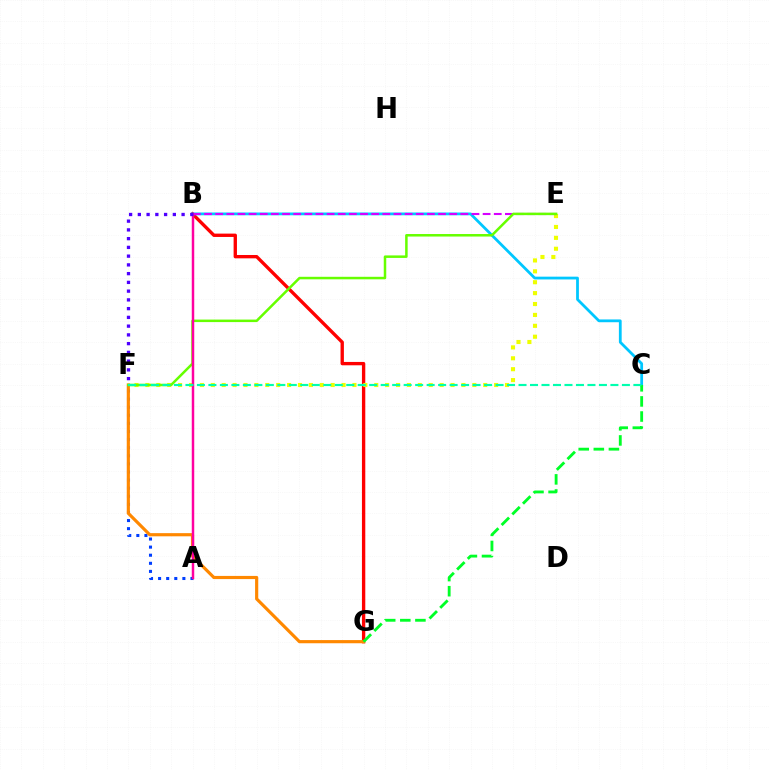{('B', 'G'): [{'color': '#ff0000', 'line_style': 'solid', 'thickness': 2.41}], ('A', 'F'): [{'color': '#003fff', 'line_style': 'dotted', 'thickness': 2.2}], ('F', 'G'): [{'color': '#ff8800', 'line_style': 'solid', 'thickness': 2.28}], ('B', 'C'): [{'color': '#00c7ff', 'line_style': 'solid', 'thickness': 2.0}], ('E', 'F'): [{'color': '#eeff00', 'line_style': 'dotted', 'thickness': 2.96}, {'color': '#66ff00', 'line_style': 'solid', 'thickness': 1.81}], ('B', 'E'): [{'color': '#d600ff', 'line_style': 'dashed', 'thickness': 1.51}], ('A', 'B'): [{'color': '#ff00a0', 'line_style': 'solid', 'thickness': 1.78}], ('C', 'G'): [{'color': '#00ff27', 'line_style': 'dashed', 'thickness': 2.05}], ('C', 'F'): [{'color': '#00ffaf', 'line_style': 'dashed', 'thickness': 1.56}], ('B', 'F'): [{'color': '#4f00ff', 'line_style': 'dotted', 'thickness': 2.38}]}